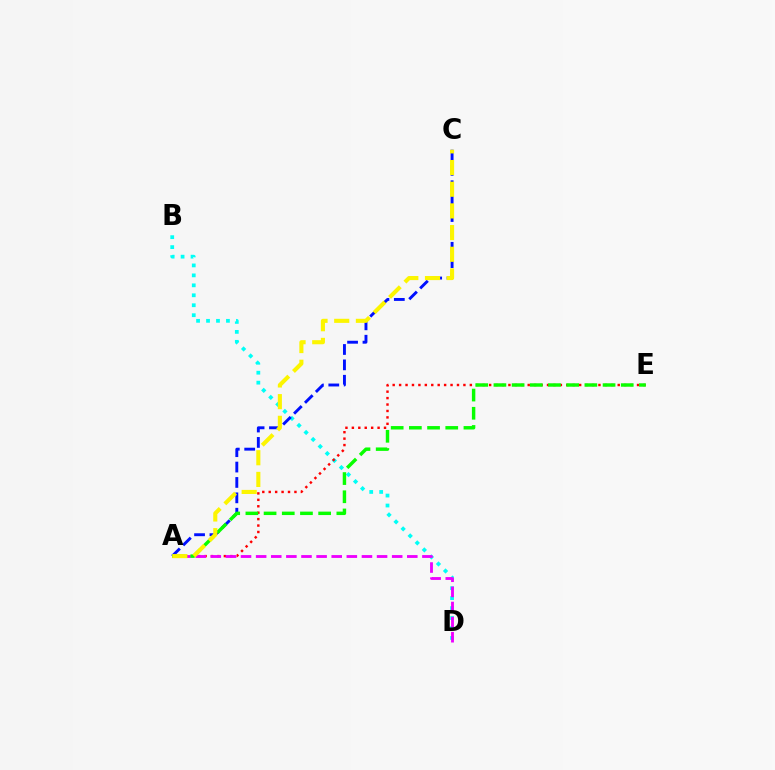{('B', 'D'): [{'color': '#00fff6', 'line_style': 'dotted', 'thickness': 2.71}], ('A', 'E'): [{'color': '#ff0000', 'line_style': 'dotted', 'thickness': 1.75}, {'color': '#08ff00', 'line_style': 'dashed', 'thickness': 2.47}], ('A', 'D'): [{'color': '#ee00ff', 'line_style': 'dashed', 'thickness': 2.05}], ('A', 'C'): [{'color': '#0010ff', 'line_style': 'dashed', 'thickness': 2.09}, {'color': '#fcf500', 'line_style': 'dashed', 'thickness': 2.95}]}